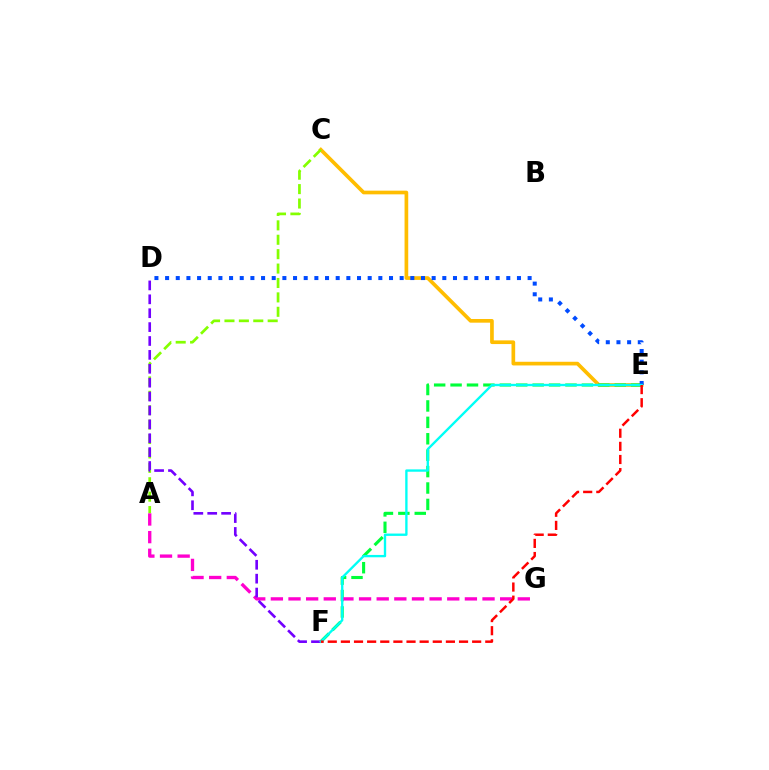{('C', 'E'): [{'color': '#ffbd00', 'line_style': 'solid', 'thickness': 2.65}], ('A', 'C'): [{'color': '#84ff00', 'line_style': 'dashed', 'thickness': 1.96}], ('E', 'F'): [{'color': '#00ff39', 'line_style': 'dashed', 'thickness': 2.23}, {'color': '#00fff6', 'line_style': 'solid', 'thickness': 1.69}, {'color': '#ff0000', 'line_style': 'dashed', 'thickness': 1.78}], ('A', 'G'): [{'color': '#ff00cf', 'line_style': 'dashed', 'thickness': 2.4}], ('D', 'F'): [{'color': '#7200ff', 'line_style': 'dashed', 'thickness': 1.89}], ('D', 'E'): [{'color': '#004bff', 'line_style': 'dotted', 'thickness': 2.9}]}